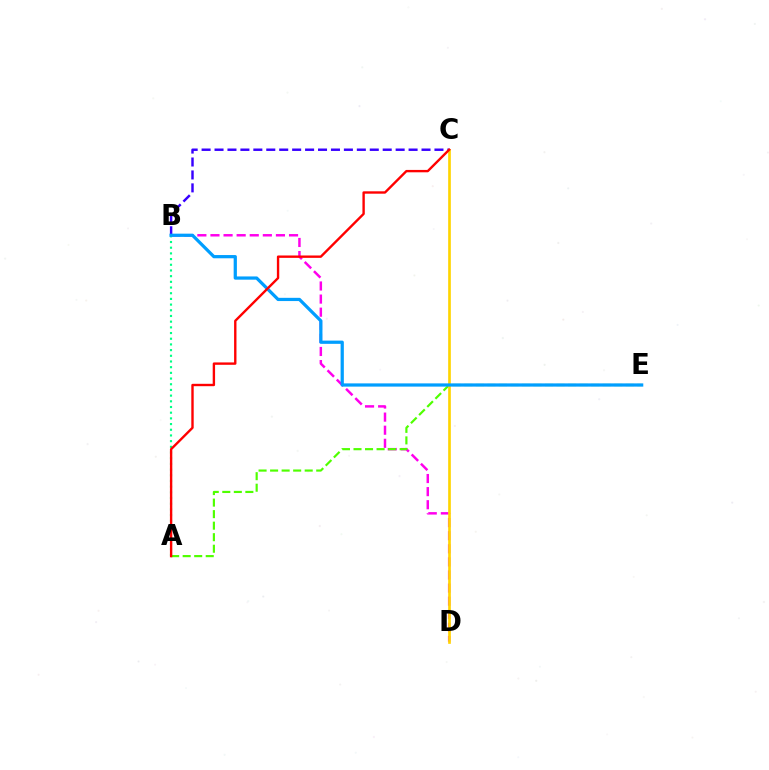{('B', 'C'): [{'color': '#3700ff', 'line_style': 'dashed', 'thickness': 1.76}], ('B', 'D'): [{'color': '#ff00ed', 'line_style': 'dashed', 'thickness': 1.78}], ('A', 'E'): [{'color': '#4fff00', 'line_style': 'dashed', 'thickness': 1.57}], ('C', 'D'): [{'color': '#ffd500', 'line_style': 'solid', 'thickness': 1.92}], ('A', 'B'): [{'color': '#00ff86', 'line_style': 'dotted', 'thickness': 1.55}], ('B', 'E'): [{'color': '#009eff', 'line_style': 'solid', 'thickness': 2.33}], ('A', 'C'): [{'color': '#ff0000', 'line_style': 'solid', 'thickness': 1.71}]}